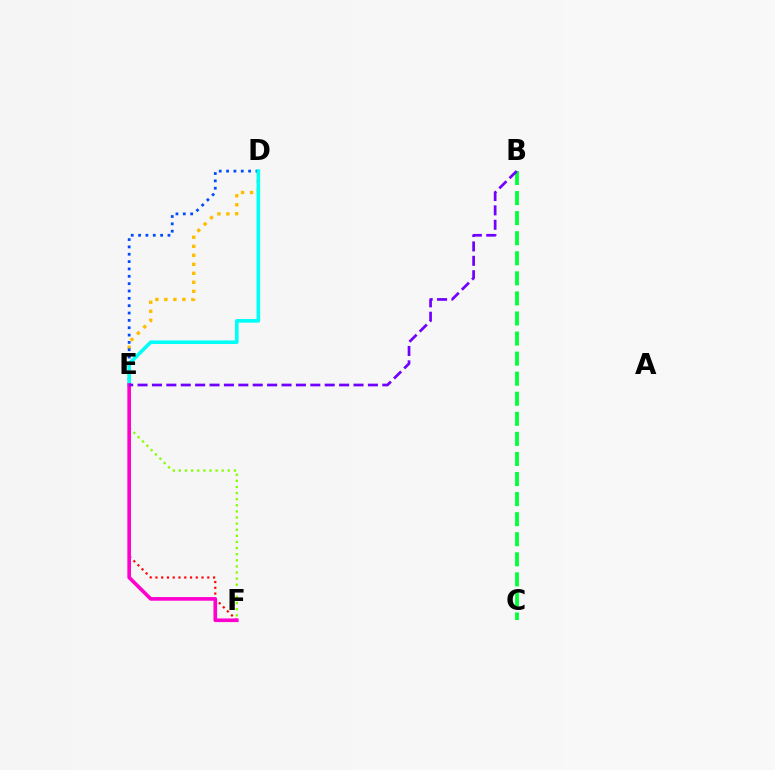{('E', 'F'): [{'color': '#84ff00', 'line_style': 'dotted', 'thickness': 1.66}, {'color': '#ff0000', 'line_style': 'dotted', 'thickness': 1.57}, {'color': '#ff00cf', 'line_style': 'solid', 'thickness': 2.61}], ('D', 'E'): [{'color': '#ffbd00', 'line_style': 'dotted', 'thickness': 2.45}, {'color': '#004bff', 'line_style': 'dotted', 'thickness': 2.0}, {'color': '#00fff6', 'line_style': 'solid', 'thickness': 2.6}], ('B', 'C'): [{'color': '#00ff39', 'line_style': 'dashed', 'thickness': 2.73}], ('B', 'E'): [{'color': '#7200ff', 'line_style': 'dashed', 'thickness': 1.96}]}